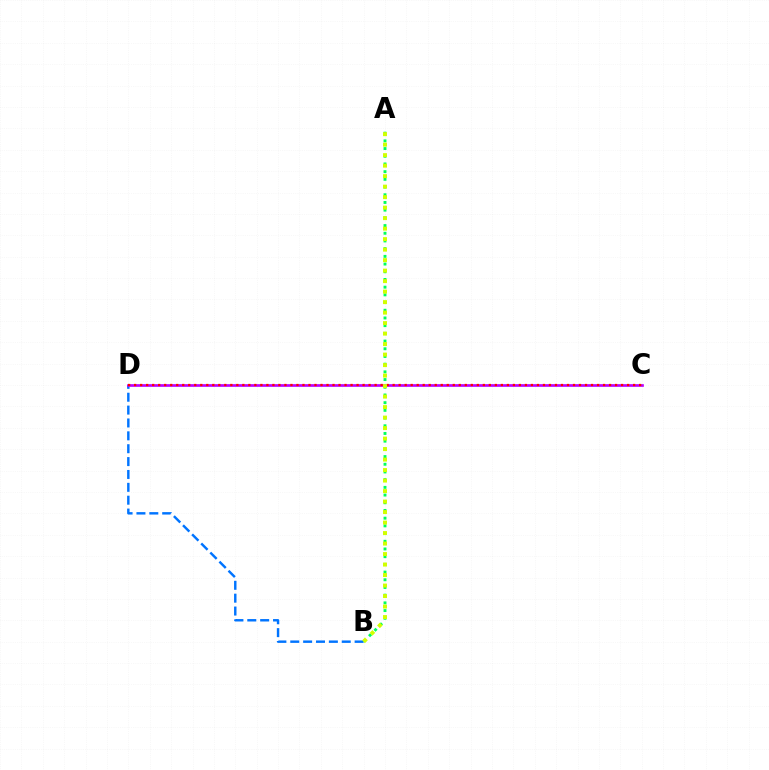{('B', 'D'): [{'color': '#0074ff', 'line_style': 'dashed', 'thickness': 1.75}], ('C', 'D'): [{'color': '#b900ff', 'line_style': 'solid', 'thickness': 1.93}, {'color': '#ff0000', 'line_style': 'dotted', 'thickness': 1.63}], ('A', 'B'): [{'color': '#00ff5c', 'line_style': 'dotted', 'thickness': 2.09}, {'color': '#d1ff00', 'line_style': 'dotted', 'thickness': 2.85}]}